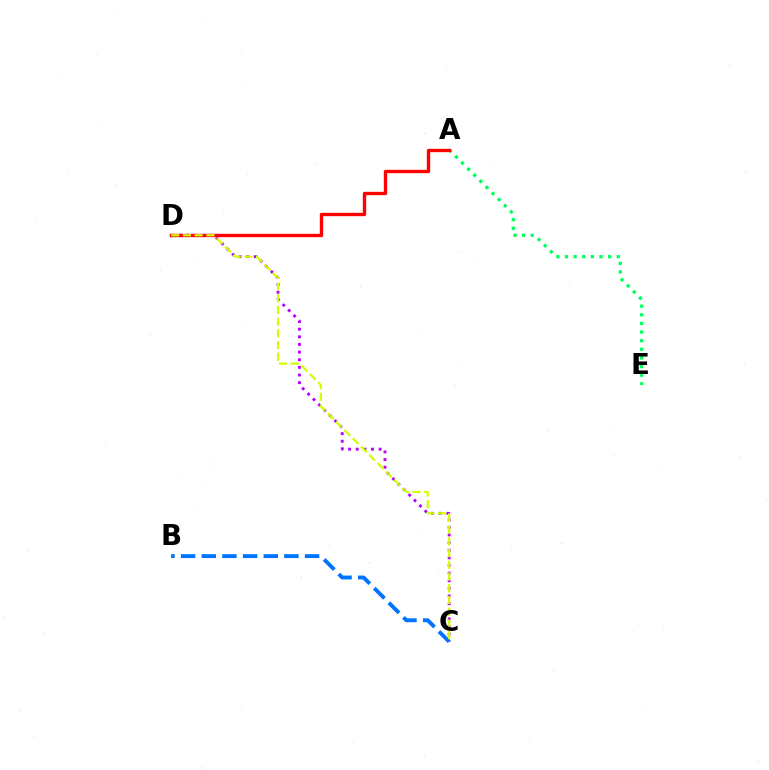{('C', 'D'): [{'color': '#b900ff', 'line_style': 'dotted', 'thickness': 2.07}, {'color': '#d1ff00', 'line_style': 'dashed', 'thickness': 1.59}], ('A', 'E'): [{'color': '#00ff5c', 'line_style': 'dotted', 'thickness': 2.34}], ('A', 'D'): [{'color': '#ff0000', 'line_style': 'solid', 'thickness': 2.42}], ('B', 'C'): [{'color': '#0074ff', 'line_style': 'dashed', 'thickness': 2.81}]}